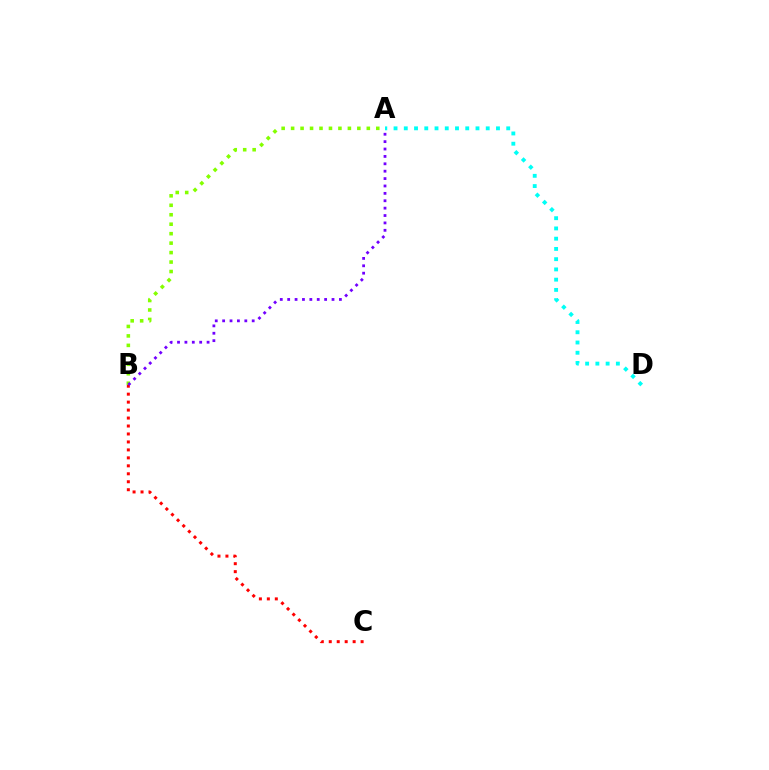{('A', 'D'): [{'color': '#00fff6', 'line_style': 'dotted', 'thickness': 2.78}], ('B', 'C'): [{'color': '#ff0000', 'line_style': 'dotted', 'thickness': 2.16}], ('A', 'B'): [{'color': '#84ff00', 'line_style': 'dotted', 'thickness': 2.57}, {'color': '#7200ff', 'line_style': 'dotted', 'thickness': 2.01}]}